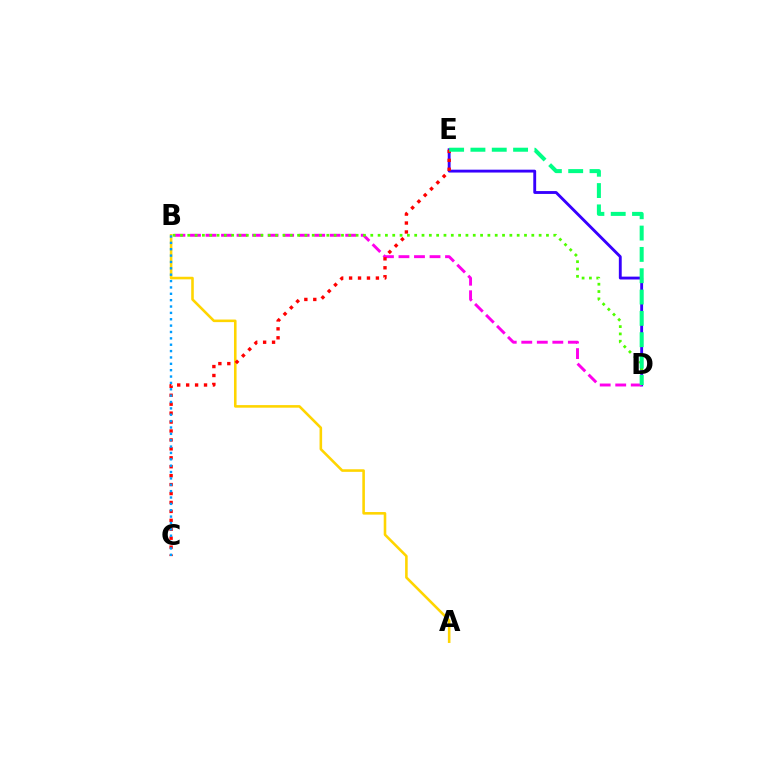{('D', 'E'): [{'color': '#3700ff', 'line_style': 'solid', 'thickness': 2.06}, {'color': '#00ff86', 'line_style': 'dashed', 'thickness': 2.9}], ('B', 'D'): [{'color': '#ff00ed', 'line_style': 'dashed', 'thickness': 2.11}, {'color': '#4fff00', 'line_style': 'dotted', 'thickness': 1.99}], ('A', 'B'): [{'color': '#ffd500', 'line_style': 'solid', 'thickness': 1.86}], ('C', 'E'): [{'color': '#ff0000', 'line_style': 'dotted', 'thickness': 2.43}], ('B', 'C'): [{'color': '#009eff', 'line_style': 'dotted', 'thickness': 1.73}]}